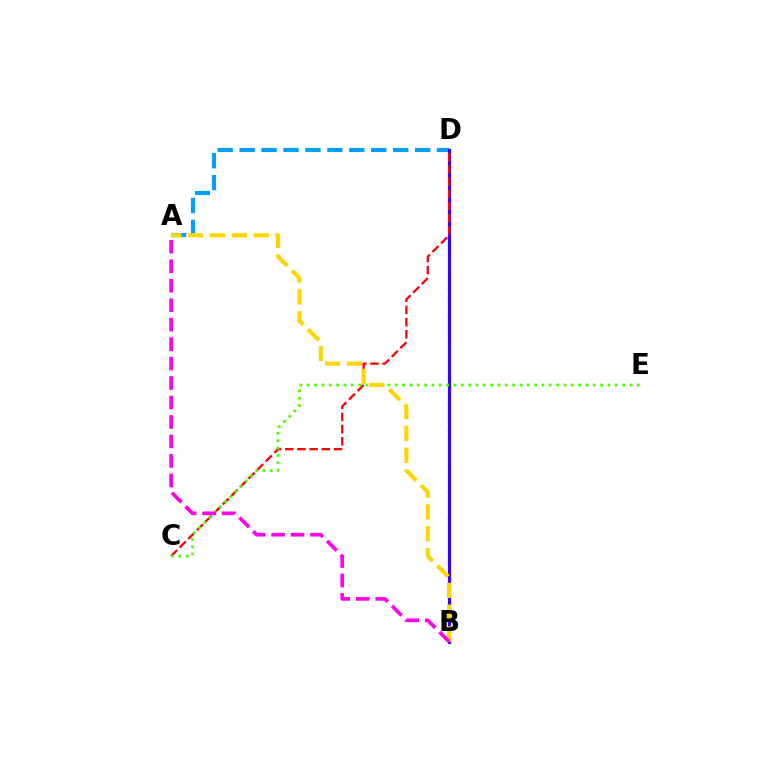{('A', 'D'): [{'color': '#009eff', 'line_style': 'dashed', 'thickness': 2.98}], ('B', 'D'): [{'color': '#00ff86', 'line_style': 'dotted', 'thickness': 2.38}, {'color': '#3700ff', 'line_style': 'solid', 'thickness': 2.26}], ('C', 'D'): [{'color': '#ff0000', 'line_style': 'dashed', 'thickness': 1.65}], ('C', 'E'): [{'color': '#4fff00', 'line_style': 'dotted', 'thickness': 1.99}], ('A', 'B'): [{'color': '#ffd500', 'line_style': 'dashed', 'thickness': 2.97}, {'color': '#ff00ed', 'line_style': 'dashed', 'thickness': 2.64}]}